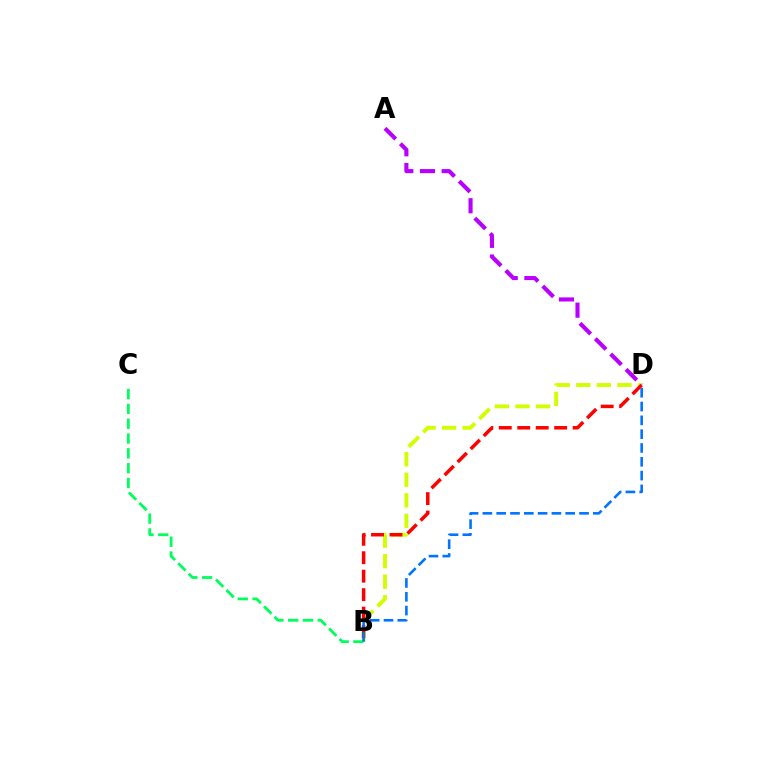{('B', 'D'): [{'color': '#d1ff00', 'line_style': 'dashed', 'thickness': 2.79}, {'color': '#ff0000', 'line_style': 'dashed', 'thickness': 2.51}, {'color': '#0074ff', 'line_style': 'dashed', 'thickness': 1.88}], ('A', 'D'): [{'color': '#b900ff', 'line_style': 'dashed', 'thickness': 2.95}], ('B', 'C'): [{'color': '#00ff5c', 'line_style': 'dashed', 'thickness': 2.01}]}